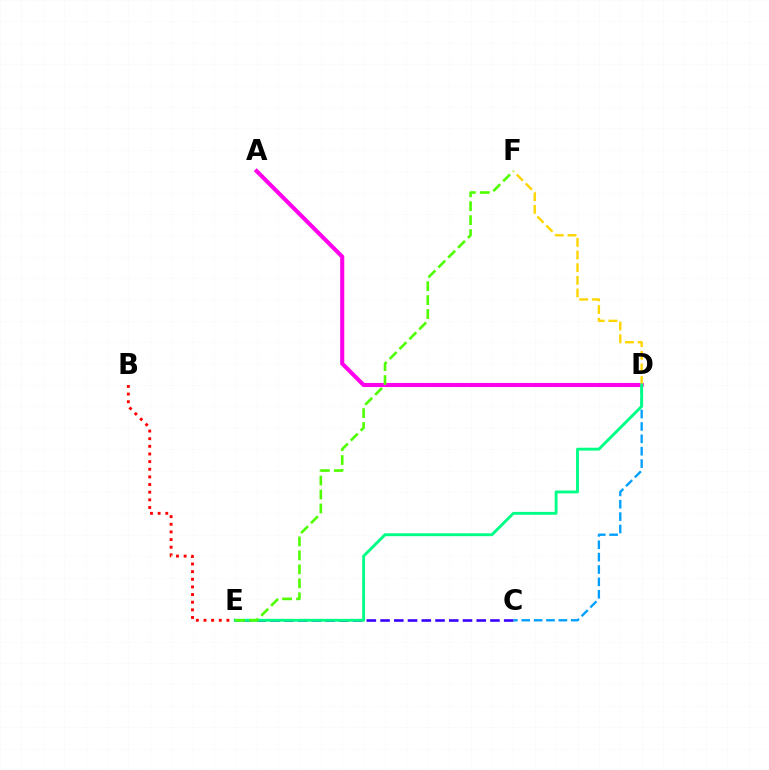{('B', 'E'): [{'color': '#ff0000', 'line_style': 'dotted', 'thickness': 2.08}], ('C', 'E'): [{'color': '#3700ff', 'line_style': 'dashed', 'thickness': 1.87}], ('C', 'D'): [{'color': '#009eff', 'line_style': 'dashed', 'thickness': 1.68}], ('A', 'D'): [{'color': '#ff00ed', 'line_style': 'solid', 'thickness': 2.95}], ('D', 'F'): [{'color': '#ffd500', 'line_style': 'dashed', 'thickness': 1.72}], ('D', 'E'): [{'color': '#00ff86', 'line_style': 'solid', 'thickness': 2.08}], ('E', 'F'): [{'color': '#4fff00', 'line_style': 'dashed', 'thickness': 1.9}]}